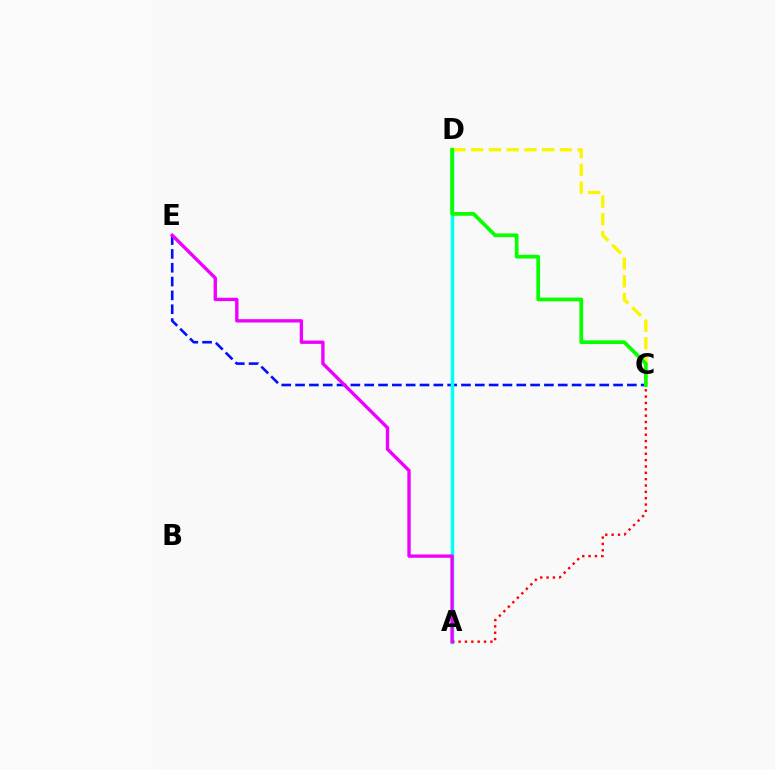{('C', 'E'): [{'color': '#0010ff', 'line_style': 'dashed', 'thickness': 1.88}], ('A', 'D'): [{'color': '#00fff6', 'line_style': 'solid', 'thickness': 2.51}], ('A', 'C'): [{'color': '#ff0000', 'line_style': 'dotted', 'thickness': 1.73}], ('C', 'D'): [{'color': '#fcf500', 'line_style': 'dashed', 'thickness': 2.41}, {'color': '#08ff00', 'line_style': 'solid', 'thickness': 2.69}], ('A', 'E'): [{'color': '#ee00ff', 'line_style': 'solid', 'thickness': 2.42}]}